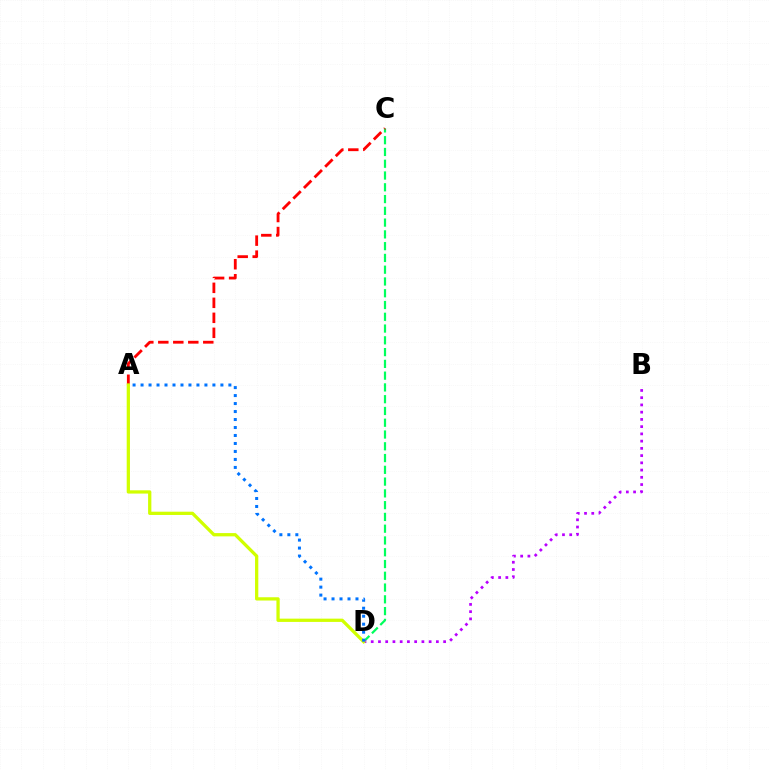{('C', 'D'): [{'color': '#00ff5c', 'line_style': 'dashed', 'thickness': 1.6}], ('A', 'C'): [{'color': '#ff0000', 'line_style': 'dashed', 'thickness': 2.04}], ('B', 'D'): [{'color': '#b900ff', 'line_style': 'dotted', 'thickness': 1.97}], ('A', 'D'): [{'color': '#d1ff00', 'line_style': 'solid', 'thickness': 2.35}, {'color': '#0074ff', 'line_style': 'dotted', 'thickness': 2.17}]}